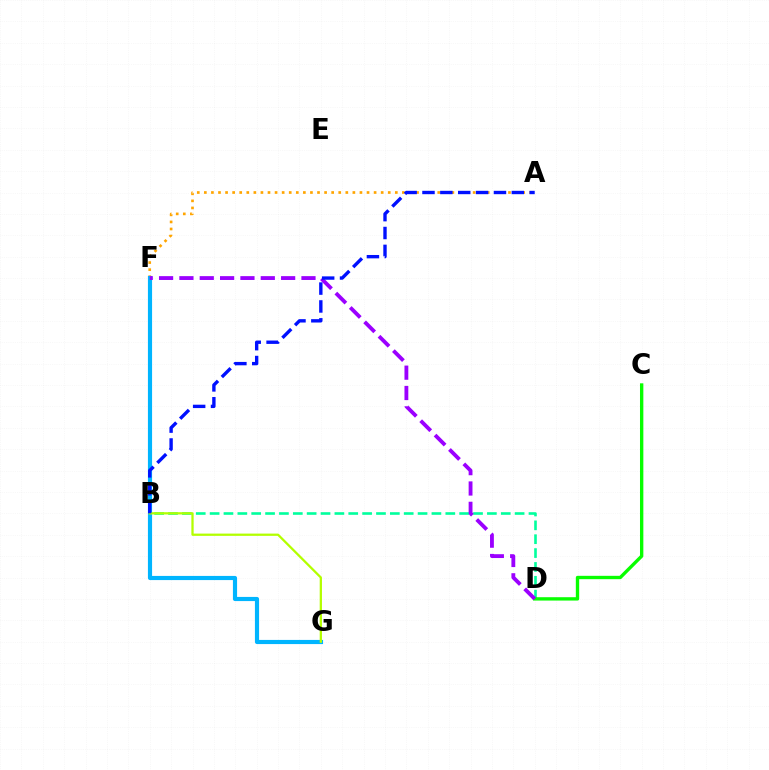{('B', 'F'): [{'color': '#ff00bd', 'line_style': 'dashed', 'thickness': 1.85}, {'color': '#ff0000', 'line_style': 'dashed', 'thickness': 1.7}], ('B', 'D'): [{'color': '#00ff9d', 'line_style': 'dashed', 'thickness': 1.88}], ('A', 'F'): [{'color': '#ffa500', 'line_style': 'dotted', 'thickness': 1.92}], ('F', 'G'): [{'color': '#00b5ff', 'line_style': 'solid', 'thickness': 2.99}], ('C', 'D'): [{'color': '#08ff00', 'line_style': 'solid', 'thickness': 2.41}], ('D', 'F'): [{'color': '#9b00ff', 'line_style': 'dashed', 'thickness': 2.76}], ('B', 'G'): [{'color': '#b3ff00', 'line_style': 'solid', 'thickness': 1.63}], ('A', 'B'): [{'color': '#0010ff', 'line_style': 'dashed', 'thickness': 2.43}]}